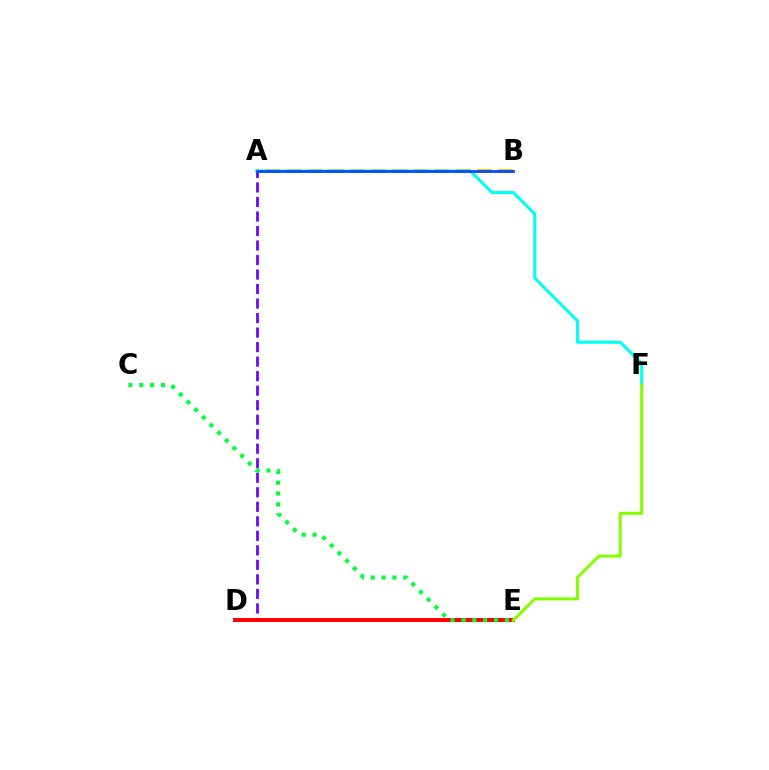{('D', 'E'): [{'color': '#ff00cf', 'line_style': 'solid', 'thickness': 1.52}, {'color': '#ff0000', 'line_style': 'solid', 'thickness': 2.84}], ('A', 'D'): [{'color': '#7200ff', 'line_style': 'dashed', 'thickness': 1.97}], ('C', 'E'): [{'color': '#00ff39', 'line_style': 'dotted', 'thickness': 2.95}], ('A', 'B'): [{'color': '#ffbd00', 'line_style': 'dashed', 'thickness': 2.88}, {'color': '#004bff', 'line_style': 'solid', 'thickness': 1.99}], ('A', 'F'): [{'color': '#00fff6', 'line_style': 'solid', 'thickness': 2.21}], ('E', 'F'): [{'color': '#84ff00', 'line_style': 'solid', 'thickness': 2.19}]}